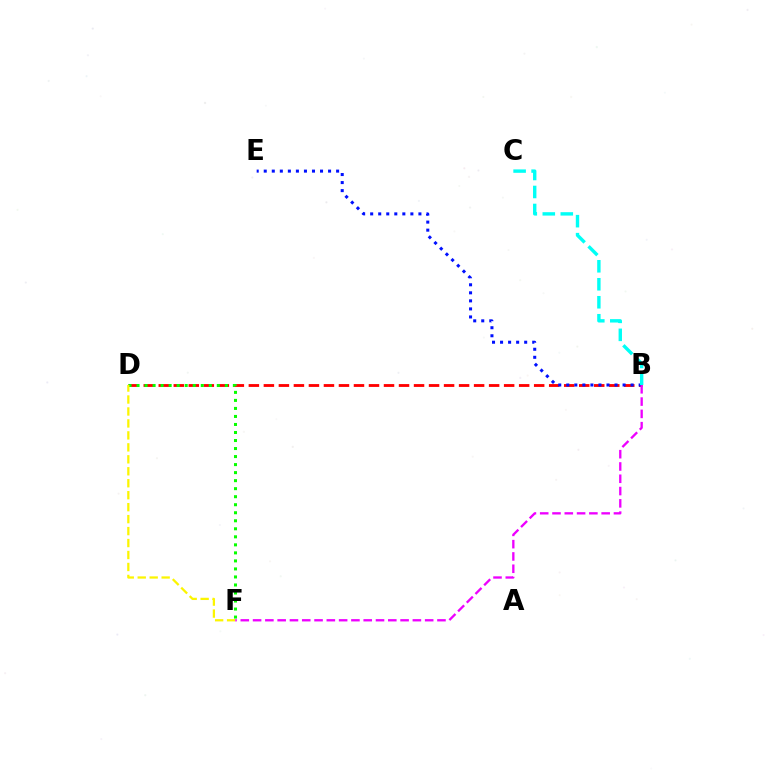{('B', 'D'): [{'color': '#ff0000', 'line_style': 'dashed', 'thickness': 2.04}], ('D', 'F'): [{'color': '#08ff00', 'line_style': 'dotted', 'thickness': 2.18}, {'color': '#fcf500', 'line_style': 'dashed', 'thickness': 1.63}], ('B', 'E'): [{'color': '#0010ff', 'line_style': 'dotted', 'thickness': 2.18}], ('B', 'C'): [{'color': '#00fff6', 'line_style': 'dashed', 'thickness': 2.44}], ('B', 'F'): [{'color': '#ee00ff', 'line_style': 'dashed', 'thickness': 1.67}]}